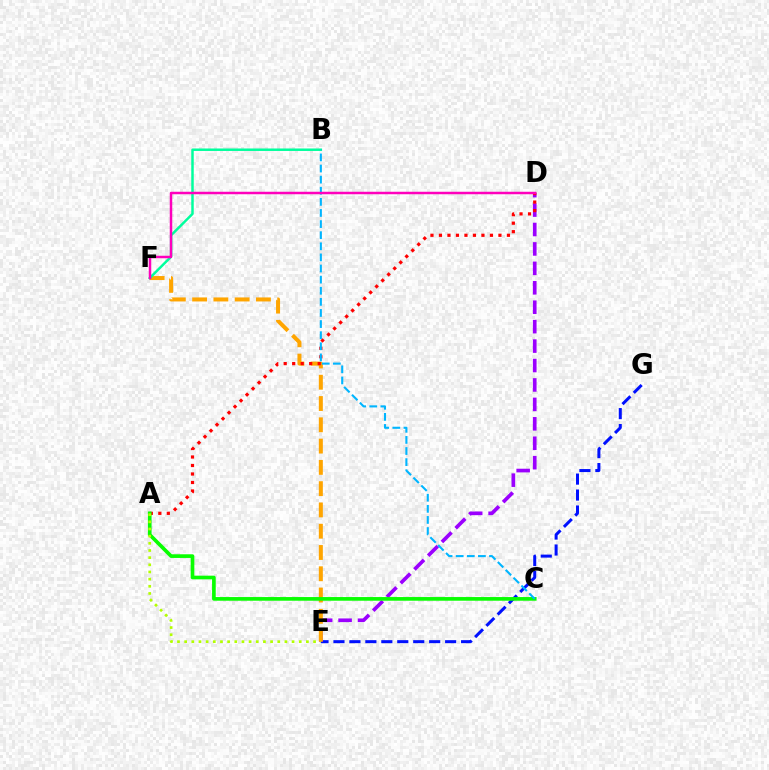{('E', 'G'): [{'color': '#0010ff', 'line_style': 'dashed', 'thickness': 2.17}], ('D', 'E'): [{'color': '#9b00ff', 'line_style': 'dashed', 'thickness': 2.64}], ('E', 'F'): [{'color': '#ffa500', 'line_style': 'dashed', 'thickness': 2.89}], ('A', 'D'): [{'color': '#ff0000', 'line_style': 'dotted', 'thickness': 2.31}], ('B', 'F'): [{'color': '#00ff9d', 'line_style': 'solid', 'thickness': 1.79}], ('A', 'C'): [{'color': '#08ff00', 'line_style': 'solid', 'thickness': 2.64}], ('A', 'E'): [{'color': '#b3ff00', 'line_style': 'dotted', 'thickness': 1.95}], ('B', 'C'): [{'color': '#00b5ff', 'line_style': 'dashed', 'thickness': 1.51}], ('D', 'F'): [{'color': '#ff00bd', 'line_style': 'solid', 'thickness': 1.79}]}